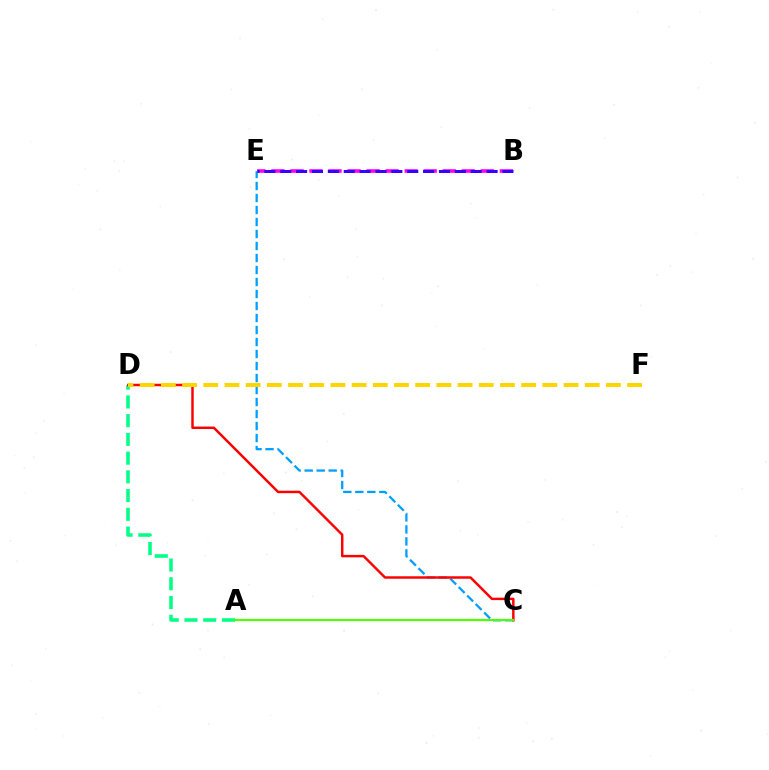{('B', 'E'): [{'color': '#ff00ed', 'line_style': 'dashed', 'thickness': 2.59}, {'color': '#3700ff', 'line_style': 'dashed', 'thickness': 2.16}], ('A', 'D'): [{'color': '#00ff86', 'line_style': 'dashed', 'thickness': 2.55}], ('C', 'E'): [{'color': '#009eff', 'line_style': 'dashed', 'thickness': 1.63}], ('C', 'D'): [{'color': '#ff0000', 'line_style': 'solid', 'thickness': 1.77}], ('A', 'C'): [{'color': '#4fff00', 'line_style': 'solid', 'thickness': 1.59}], ('D', 'F'): [{'color': '#ffd500', 'line_style': 'dashed', 'thickness': 2.88}]}